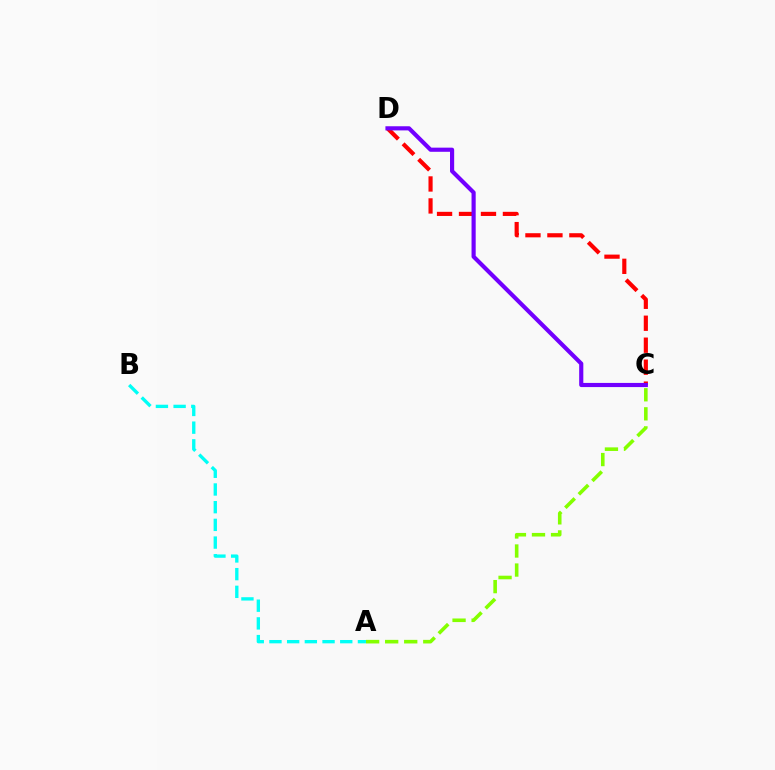{('A', 'B'): [{'color': '#00fff6', 'line_style': 'dashed', 'thickness': 2.4}], ('A', 'C'): [{'color': '#84ff00', 'line_style': 'dashed', 'thickness': 2.59}], ('C', 'D'): [{'color': '#ff0000', 'line_style': 'dashed', 'thickness': 2.98}, {'color': '#7200ff', 'line_style': 'solid', 'thickness': 2.99}]}